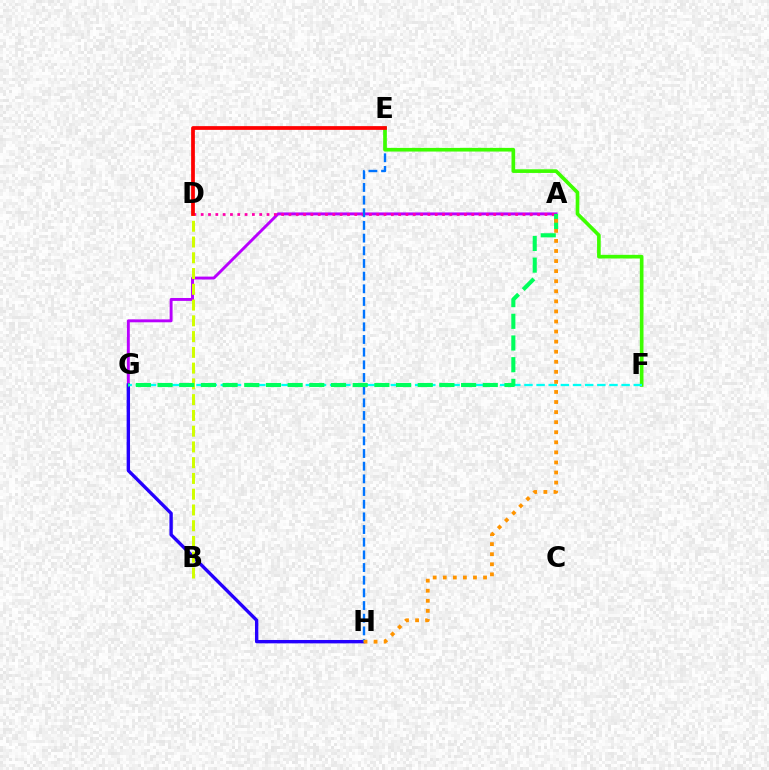{('A', 'G'): [{'color': '#b900ff', 'line_style': 'solid', 'thickness': 2.1}, {'color': '#00ff5c', 'line_style': 'dashed', 'thickness': 2.95}], ('A', 'D'): [{'color': '#ff00ac', 'line_style': 'dotted', 'thickness': 1.99}], ('G', 'H'): [{'color': '#2500ff', 'line_style': 'solid', 'thickness': 2.43}], ('E', 'H'): [{'color': '#0074ff', 'line_style': 'dashed', 'thickness': 1.72}], ('E', 'F'): [{'color': '#3dff00', 'line_style': 'solid', 'thickness': 2.63}], ('B', 'D'): [{'color': '#d1ff00', 'line_style': 'dashed', 'thickness': 2.14}], ('F', 'G'): [{'color': '#00fff6', 'line_style': 'dashed', 'thickness': 1.65}], ('D', 'E'): [{'color': '#ff0000', 'line_style': 'solid', 'thickness': 2.7}], ('A', 'H'): [{'color': '#ff9400', 'line_style': 'dotted', 'thickness': 2.74}]}